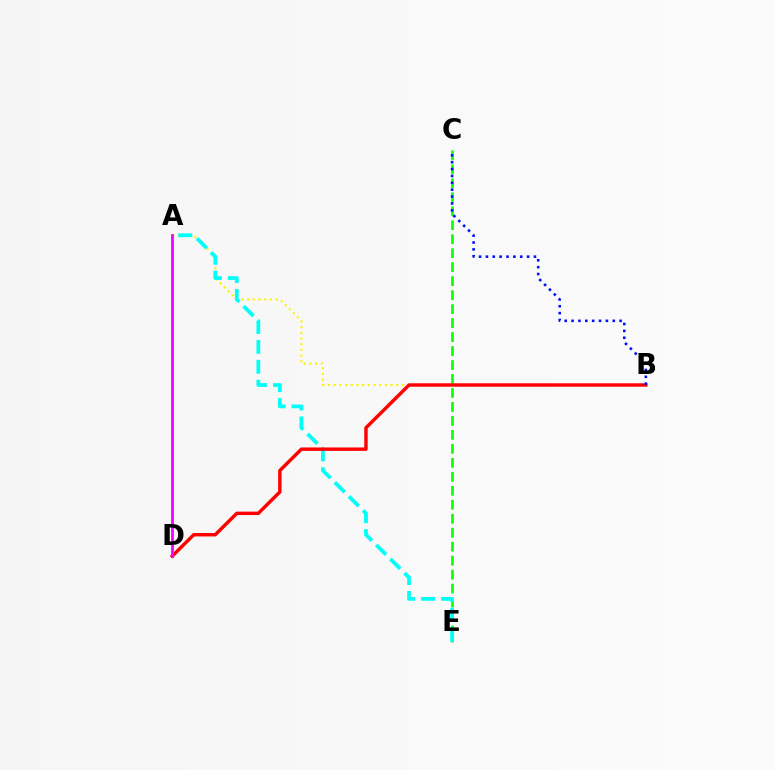{('C', 'E'): [{'color': '#08ff00', 'line_style': 'dashed', 'thickness': 1.9}], ('A', 'B'): [{'color': '#fcf500', 'line_style': 'dotted', 'thickness': 1.55}], ('A', 'E'): [{'color': '#00fff6', 'line_style': 'dashed', 'thickness': 2.71}], ('B', 'D'): [{'color': '#ff0000', 'line_style': 'solid', 'thickness': 2.46}], ('A', 'D'): [{'color': '#ee00ff', 'line_style': 'solid', 'thickness': 1.98}], ('B', 'C'): [{'color': '#0010ff', 'line_style': 'dotted', 'thickness': 1.86}]}